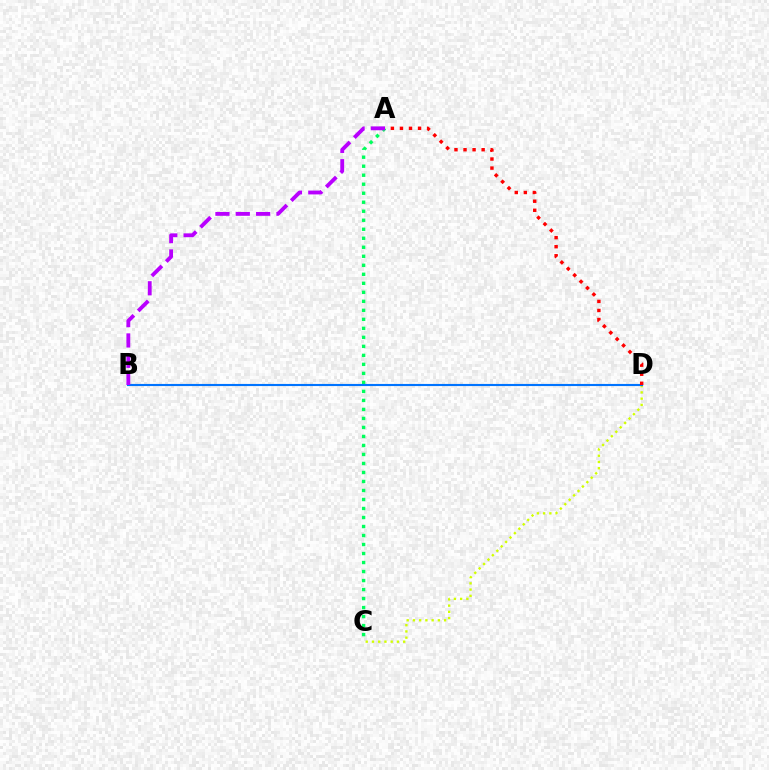{('C', 'D'): [{'color': '#d1ff00', 'line_style': 'dotted', 'thickness': 1.69}], ('A', 'C'): [{'color': '#00ff5c', 'line_style': 'dotted', 'thickness': 2.45}], ('B', 'D'): [{'color': '#0074ff', 'line_style': 'solid', 'thickness': 1.53}], ('A', 'B'): [{'color': '#b900ff', 'line_style': 'dashed', 'thickness': 2.76}], ('A', 'D'): [{'color': '#ff0000', 'line_style': 'dotted', 'thickness': 2.46}]}